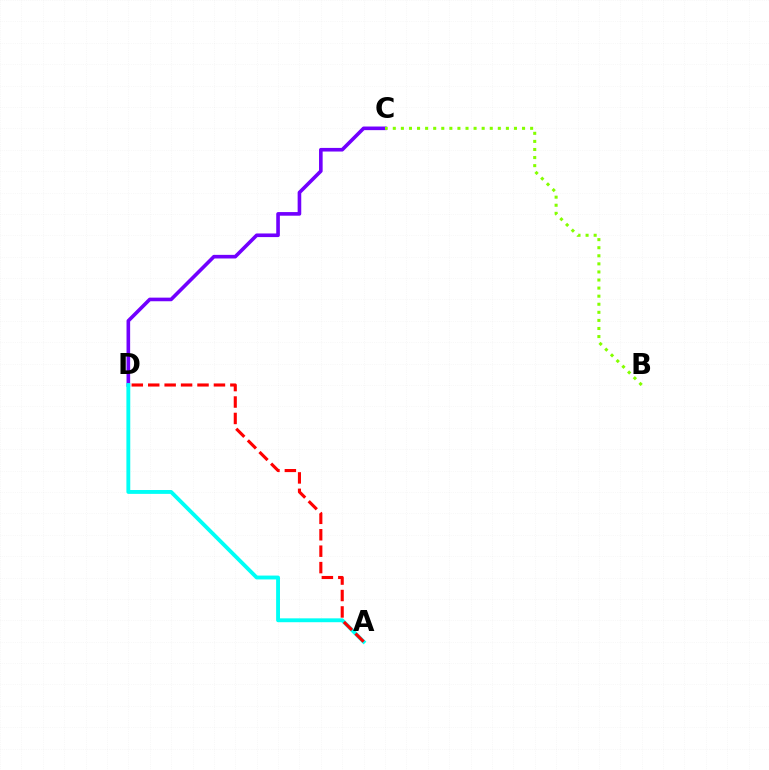{('C', 'D'): [{'color': '#7200ff', 'line_style': 'solid', 'thickness': 2.6}], ('A', 'D'): [{'color': '#00fff6', 'line_style': 'solid', 'thickness': 2.78}, {'color': '#ff0000', 'line_style': 'dashed', 'thickness': 2.23}], ('B', 'C'): [{'color': '#84ff00', 'line_style': 'dotted', 'thickness': 2.19}]}